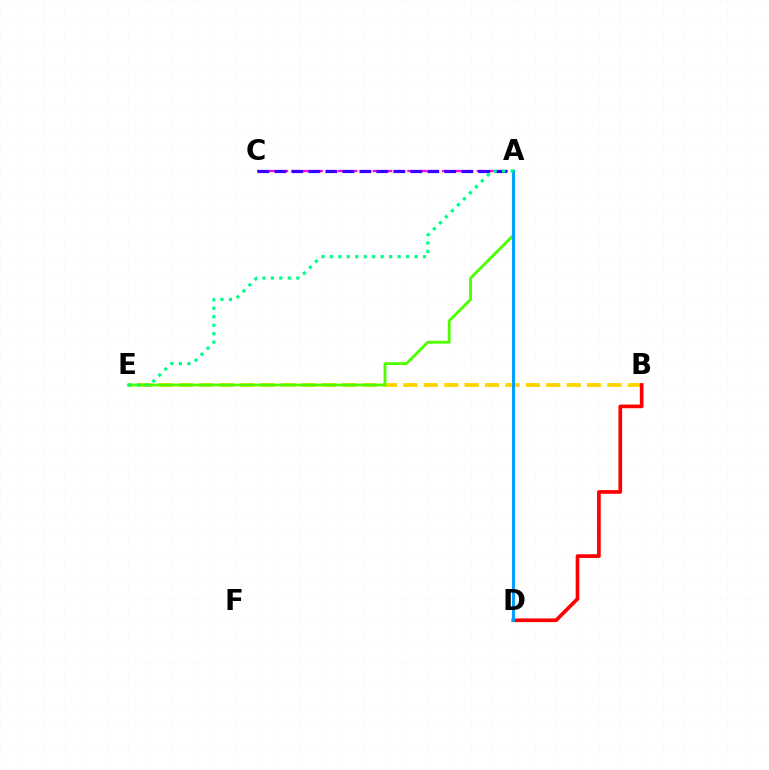{('A', 'C'): [{'color': '#ff00ed', 'line_style': 'dashed', 'thickness': 1.57}, {'color': '#3700ff', 'line_style': 'dashed', 'thickness': 2.31}], ('B', 'E'): [{'color': '#ffd500', 'line_style': 'dashed', 'thickness': 2.77}], ('B', 'D'): [{'color': '#ff0000', 'line_style': 'solid', 'thickness': 2.64}], ('A', 'E'): [{'color': '#4fff00', 'line_style': 'solid', 'thickness': 2.03}, {'color': '#00ff86', 'line_style': 'dotted', 'thickness': 2.3}], ('A', 'D'): [{'color': '#009eff', 'line_style': 'solid', 'thickness': 2.12}]}